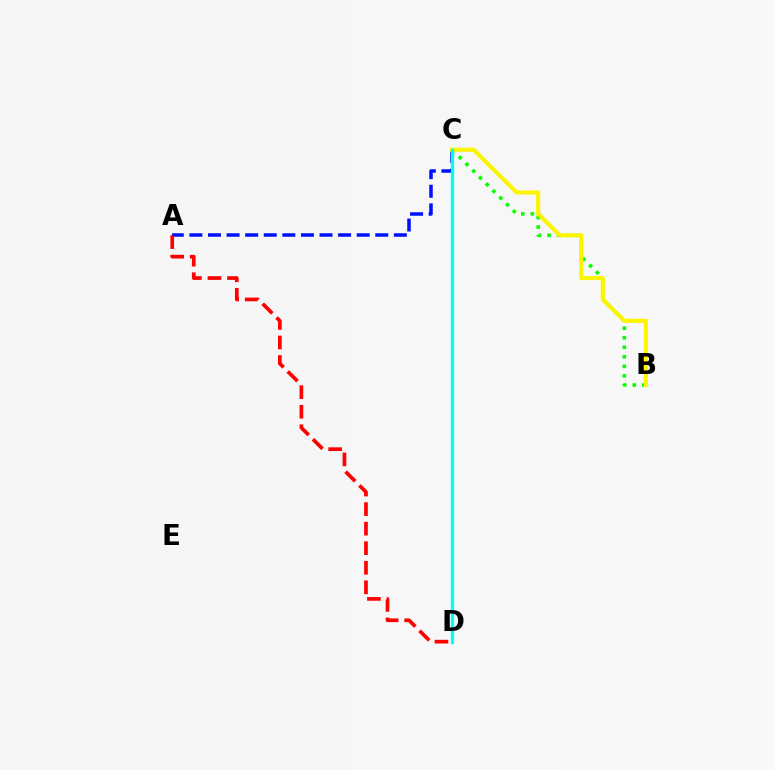{('C', 'D'): [{'color': '#ee00ff', 'line_style': 'dotted', 'thickness': 1.82}, {'color': '#00fff6', 'line_style': 'solid', 'thickness': 2.36}], ('B', 'C'): [{'color': '#08ff00', 'line_style': 'dotted', 'thickness': 2.59}, {'color': '#fcf500', 'line_style': 'solid', 'thickness': 2.96}], ('A', 'C'): [{'color': '#0010ff', 'line_style': 'dashed', 'thickness': 2.53}], ('A', 'D'): [{'color': '#ff0000', 'line_style': 'dashed', 'thickness': 2.66}]}